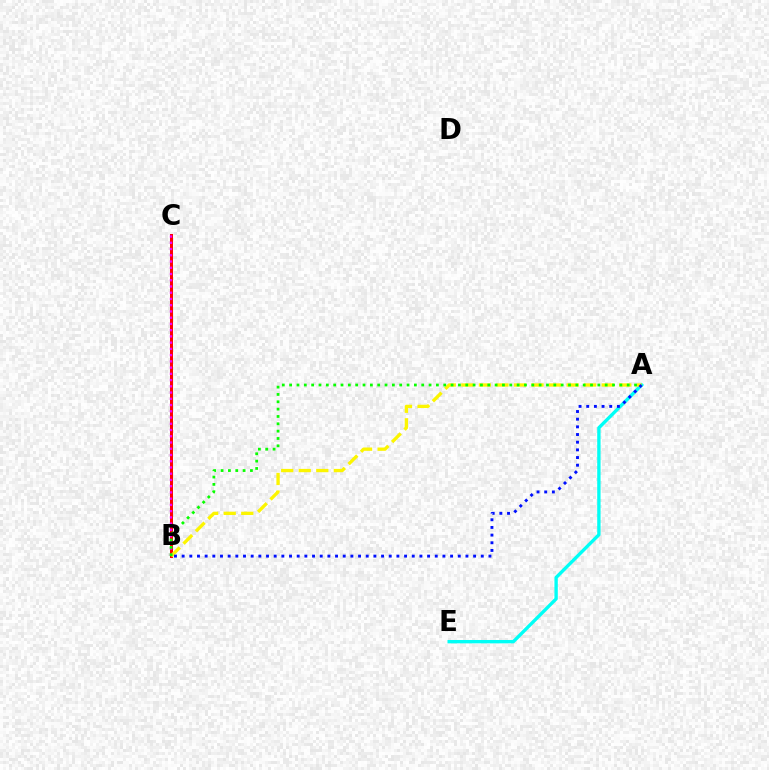{('B', 'C'): [{'color': '#ff0000', 'line_style': 'solid', 'thickness': 2.16}, {'color': '#ee00ff', 'line_style': 'dotted', 'thickness': 1.7}], ('A', 'E'): [{'color': '#00fff6', 'line_style': 'solid', 'thickness': 2.42}], ('A', 'B'): [{'color': '#fcf500', 'line_style': 'dashed', 'thickness': 2.38}, {'color': '#0010ff', 'line_style': 'dotted', 'thickness': 2.08}, {'color': '#08ff00', 'line_style': 'dotted', 'thickness': 1.99}]}